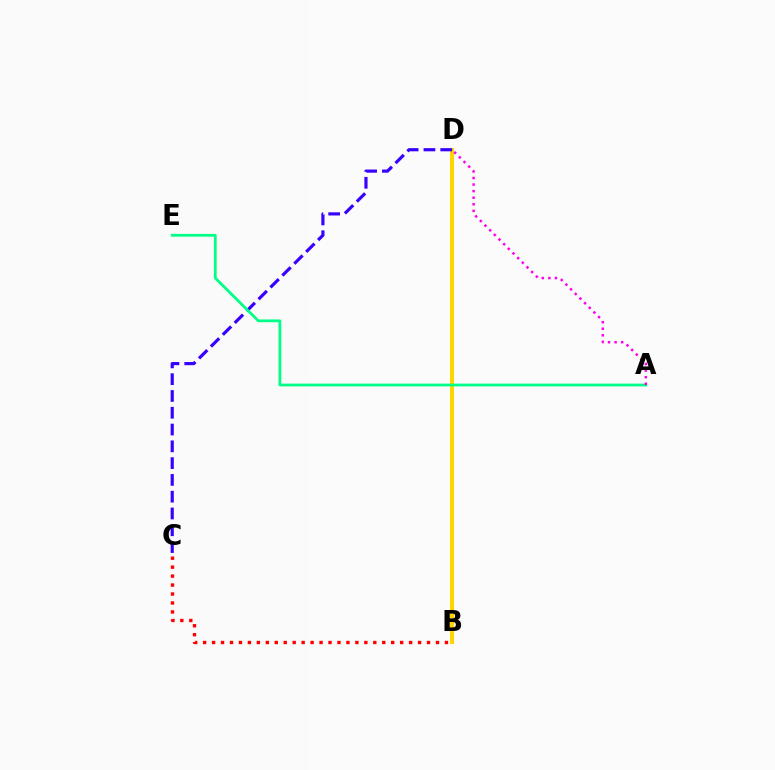{('B', 'D'): [{'color': '#009eff', 'line_style': 'solid', 'thickness': 1.72}, {'color': '#4fff00', 'line_style': 'solid', 'thickness': 1.66}, {'color': '#ffd500', 'line_style': 'solid', 'thickness': 2.91}], ('B', 'C'): [{'color': '#ff0000', 'line_style': 'dotted', 'thickness': 2.43}], ('C', 'D'): [{'color': '#3700ff', 'line_style': 'dashed', 'thickness': 2.28}], ('A', 'E'): [{'color': '#00ff86', 'line_style': 'solid', 'thickness': 1.99}], ('A', 'D'): [{'color': '#ff00ed', 'line_style': 'dotted', 'thickness': 1.79}]}